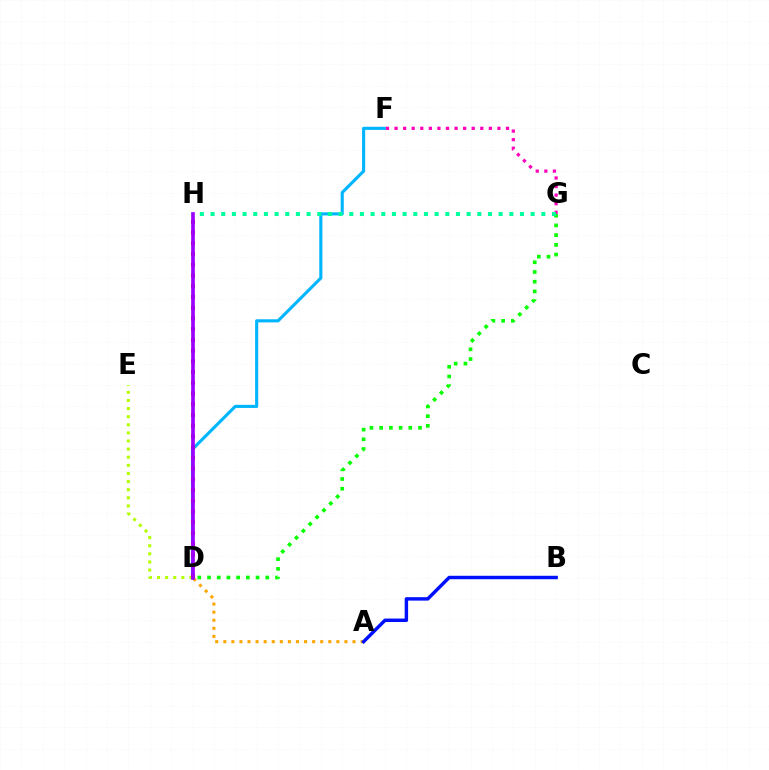{('D', 'E'): [{'color': '#b3ff00', 'line_style': 'dotted', 'thickness': 2.2}], ('D', 'F'): [{'color': '#00b5ff', 'line_style': 'solid', 'thickness': 2.24}], ('A', 'D'): [{'color': '#ffa500', 'line_style': 'dotted', 'thickness': 2.19}], ('D', 'H'): [{'color': '#ff0000', 'line_style': 'dotted', 'thickness': 2.92}, {'color': '#9b00ff', 'line_style': 'solid', 'thickness': 2.65}], ('D', 'G'): [{'color': '#08ff00', 'line_style': 'dotted', 'thickness': 2.64}], ('F', 'G'): [{'color': '#ff00bd', 'line_style': 'dotted', 'thickness': 2.33}], ('G', 'H'): [{'color': '#00ff9d', 'line_style': 'dotted', 'thickness': 2.9}], ('A', 'B'): [{'color': '#0010ff', 'line_style': 'solid', 'thickness': 2.48}]}